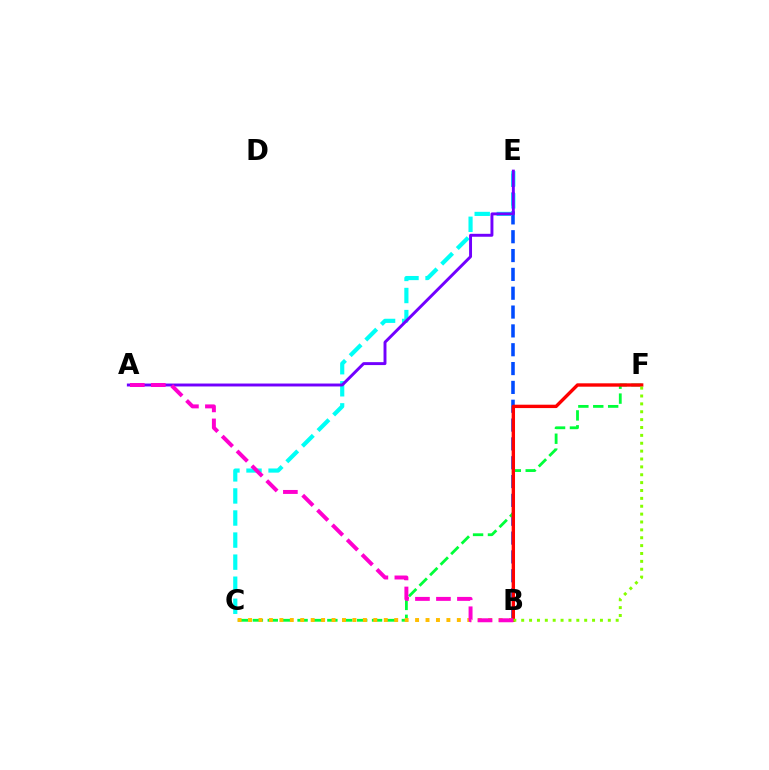{('B', 'E'): [{'color': '#004bff', 'line_style': 'dashed', 'thickness': 2.56}], ('C', 'F'): [{'color': '#00ff39', 'line_style': 'dashed', 'thickness': 2.02}], ('B', 'C'): [{'color': '#ffbd00', 'line_style': 'dotted', 'thickness': 2.84}], ('B', 'F'): [{'color': '#ff0000', 'line_style': 'solid', 'thickness': 2.43}, {'color': '#84ff00', 'line_style': 'dotted', 'thickness': 2.14}], ('C', 'E'): [{'color': '#00fff6', 'line_style': 'dashed', 'thickness': 3.0}], ('A', 'E'): [{'color': '#7200ff', 'line_style': 'solid', 'thickness': 2.11}], ('A', 'B'): [{'color': '#ff00cf', 'line_style': 'dashed', 'thickness': 2.85}]}